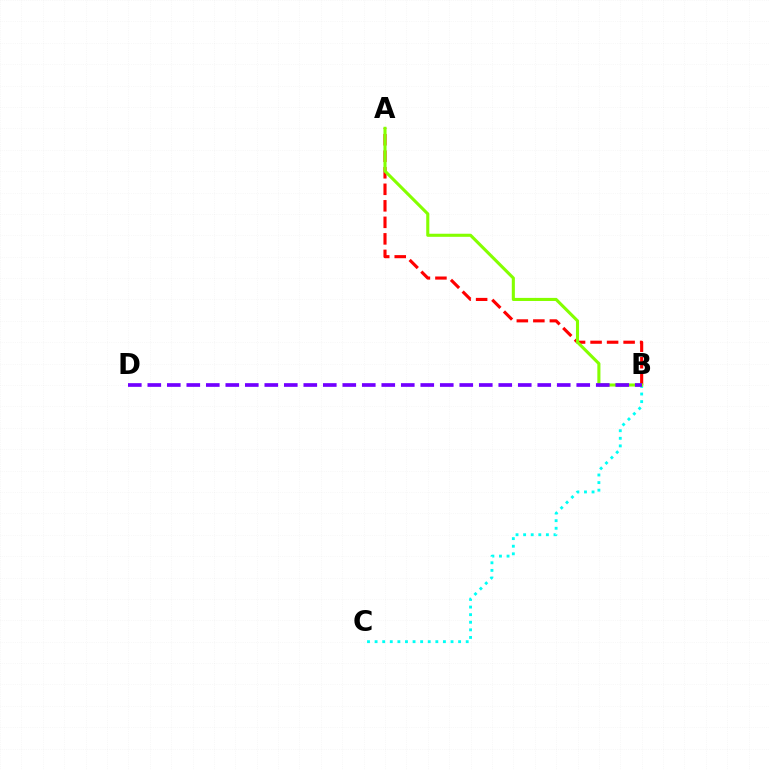{('A', 'B'): [{'color': '#ff0000', 'line_style': 'dashed', 'thickness': 2.24}, {'color': '#84ff00', 'line_style': 'solid', 'thickness': 2.22}], ('B', 'C'): [{'color': '#00fff6', 'line_style': 'dotted', 'thickness': 2.06}], ('B', 'D'): [{'color': '#7200ff', 'line_style': 'dashed', 'thickness': 2.65}]}